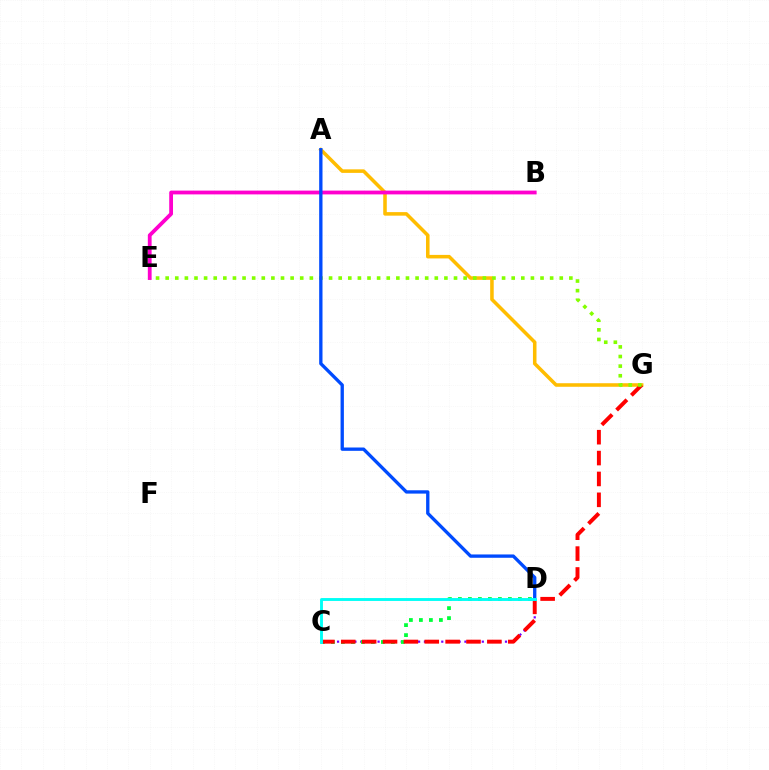{('A', 'G'): [{'color': '#ffbd00', 'line_style': 'solid', 'thickness': 2.55}], ('C', 'D'): [{'color': '#7200ff', 'line_style': 'dotted', 'thickness': 1.57}, {'color': '#00ff39', 'line_style': 'dotted', 'thickness': 2.72}, {'color': '#00fff6', 'line_style': 'solid', 'thickness': 2.07}], ('B', 'E'): [{'color': '#ff00cf', 'line_style': 'solid', 'thickness': 2.73}], ('C', 'G'): [{'color': '#ff0000', 'line_style': 'dashed', 'thickness': 2.84}], ('E', 'G'): [{'color': '#84ff00', 'line_style': 'dotted', 'thickness': 2.61}], ('A', 'D'): [{'color': '#004bff', 'line_style': 'solid', 'thickness': 2.4}]}